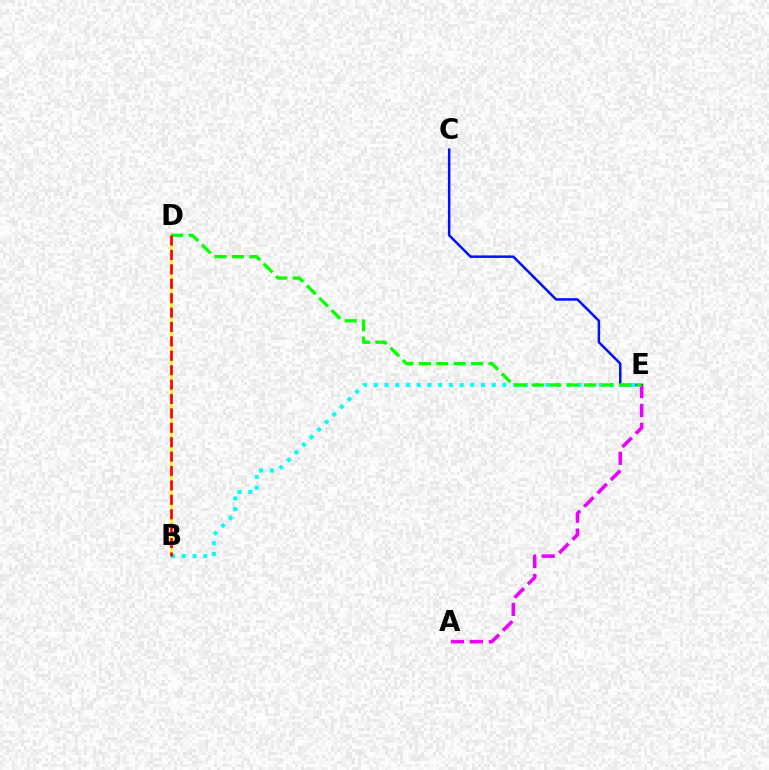{('B', 'D'): [{'color': '#fcf500', 'line_style': 'solid', 'thickness': 1.9}, {'color': '#ff0000', 'line_style': 'dashed', 'thickness': 1.96}], ('C', 'E'): [{'color': '#0010ff', 'line_style': 'solid', 'thickness': 1.8}], ('B', 'E'): [{'color': '#00fff6', 'line_style': 'dotted', 'thickness': 2.91}], ('A', 'E'): [{'color': '#ee00ff', 'line_style': 'dashed', 'thickness': 2.57}], ('D', 'E'): [{'color': '#08ff00', 'line_style': 'dashed', 'thickness': 2.36}]}